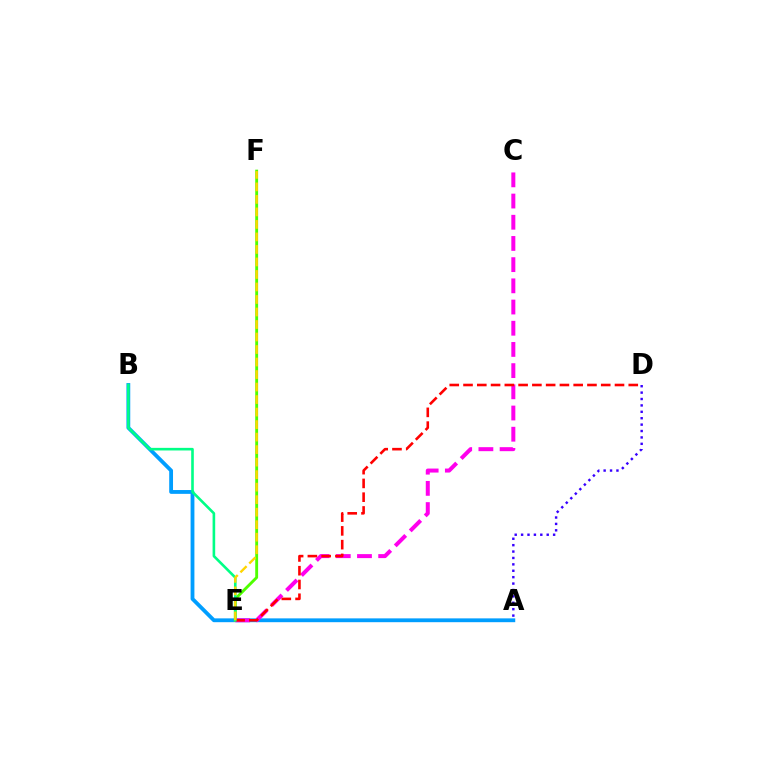{('A', 'D'): [{'color': '#3700ff', 'line_style': 'dotted', 'thickness': 1.74}], ('A', 'B'): [{'color': '#009eff', 'line_style': 'solid', 'thickness': 2.75}], ('E', 'F'): [{'color': '#4fff00', 'line_style': 'solid', 'thickness': 2.07}, {'color': '#ffd500', 'line_style': 'dashed', 'thickness': 1.7}], ('C', 'E'): [{'color': '#ff00ed', 'line_style': 'dashed', 'thickness': 2.88}], ('D', 'E'): [{'color': '#ff0000', 'line_style': 'dashed', 'thickness': 1.87}], ('B', 'E'): [{'color': '#00ff86', 'line_style': 'solid', 'thickness': 1.88}]}